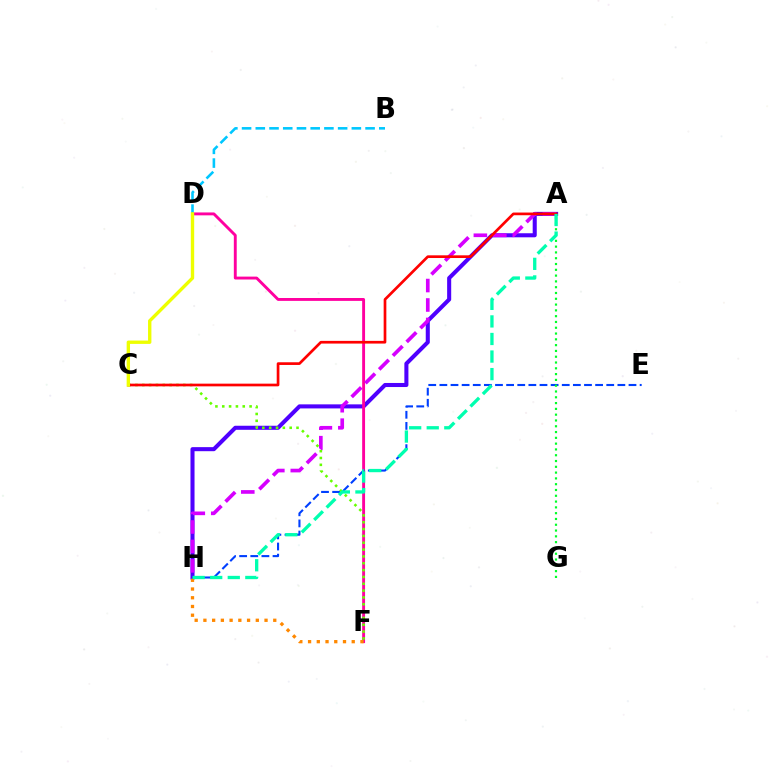{('A', 'H'): [{'color': '#4f00ff', 'line_style': 'solid', 'thickness': 2.92}, {'color': '#d600ff', 'line_style': 'dashed', 'thickness': 2.64}, {'color': '#00ffaf', 'line_style': 'dashed', 'thickness': 2.39}], ('D', 'F'): [{'color': '#ff00a0', 'line_style': 'solid', 'thickness': 2.08}], ('F', 'H'): [{'color': '#ff8800', 'line_style': 'dotted', 'thickness': 2.37}], ('E', 'H'): [{'color': '#003fff', 'line_style': 'dashed', 'thickness': 1.51}], ('C', 'F'): [{'color': '#66ff00', 'line_style': 'dotted', 'thickness': 1.86}], ('A', 'C'): [{'color': '#ff0000', 'line_style': 'solid', 'thickness': 1.94}], ('B', 'D'): [{'color': '#00c7ff', 'line_style': 'dashed', 'thickness': 1.86}], ('A', 'G'): [{'color': '#00ff27', 'line_style': 'dotted', 'thickness': 1.57}], ('C', 'D'): [{'color': '#eeff00', 'line_style': 'solid', 'thickness': 2.42}]}